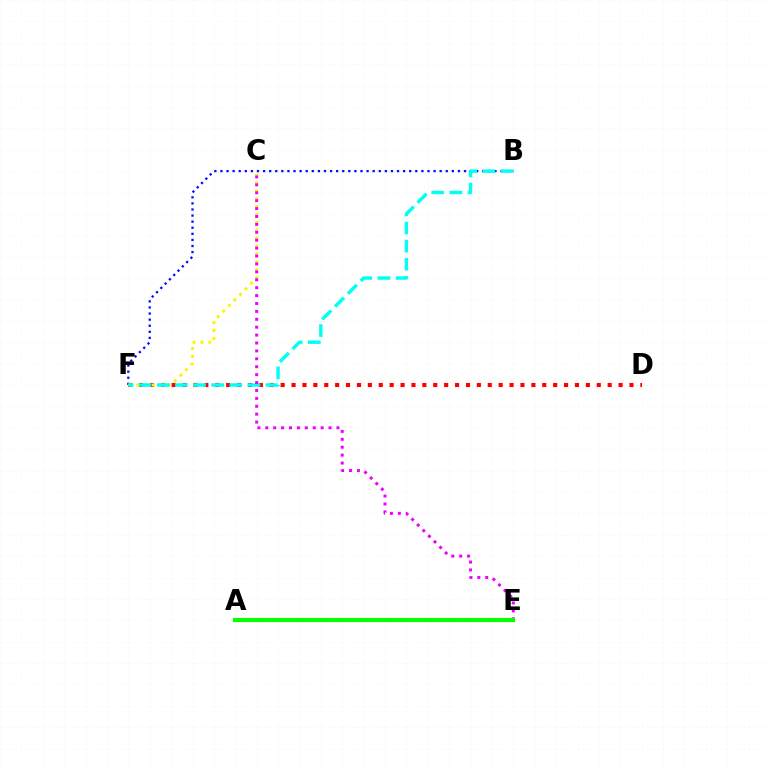{('B', 'F'): [{'color': '#0010ff', 'line_style': 'dotted', 'thickness': 1.65}, {'color': '#00fff6', 'line_style': 'dashed', 'thickness': 2.46}], ('D', 'F'): [{'color': '#ff0000', 'line_style': 'dotted', 'thickness': 2.96}], ('C', 'F'): [{'color': '#fcf500', 'line_style': 'dotted', 'thickness': 2.14}], ('C', 'E'): [{'color': '#ee00ff', 'line_style': 'dotted', 'thickness': 2.15}], ('A', 'E'): [{'color': '#08ff00', 'line_style': 'solid', 'thickness': 2.98}]}